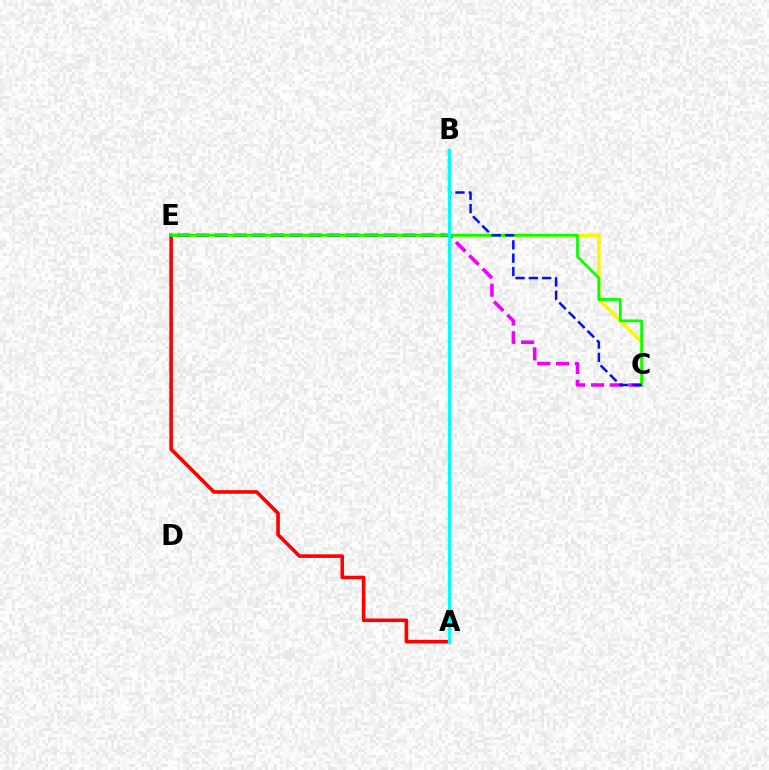{('C', 'E'): [{'color': '#fcf500', 'line_style': 'solid', 'thickness': 2.46}, {'color': '#ee00ff', 'line_style': 'dashed', 'thickness': 2.55}, {'color': '#08ff00', 'line_style': 'solid', 'thickness': 2.0}], ('A', 'E'): [{'color': '#ff0000', 'line_style': 'solid', 'thickness': 2.57}], ('B', 'C'): [{'color': '#0010ff', 'line_style': 'dashed', 'thickness': 1.81}], ('A', 'B'): [{'color': '#00fff6', 'line_style': 'solid', 'thickness': 2.37}]}